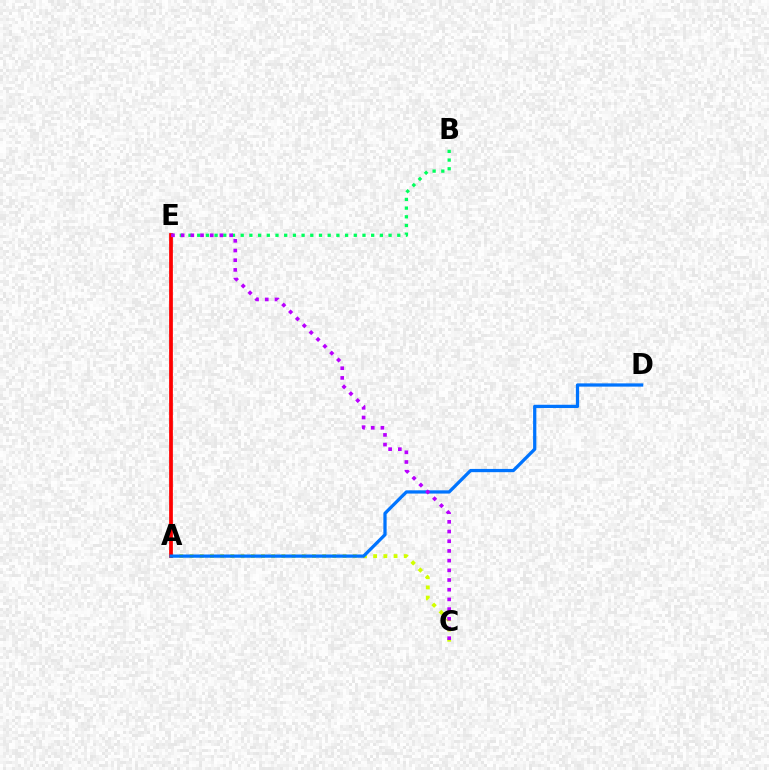{('B', 'E'): [{'color': '#00ff5c', 'line_style': 'dotted', 'thickness': 2.36}], ('A', 'C'): [{'color': '#d1ff00', 'line_style': 'dotted', 'thickness': 2.77}], ('A', 'E'): [{'color': '#ff0000', 'line_style': 'solid', 'thickness': 2.7}], ('A', 'D'): [{'color': '#0074ff', 'line_style': 'solid', 'thickness': 2.34}], ('C', 'E'): [{'color': '#b900ff', 'line_style': 'dotted', 'thickness': 2.63}]}